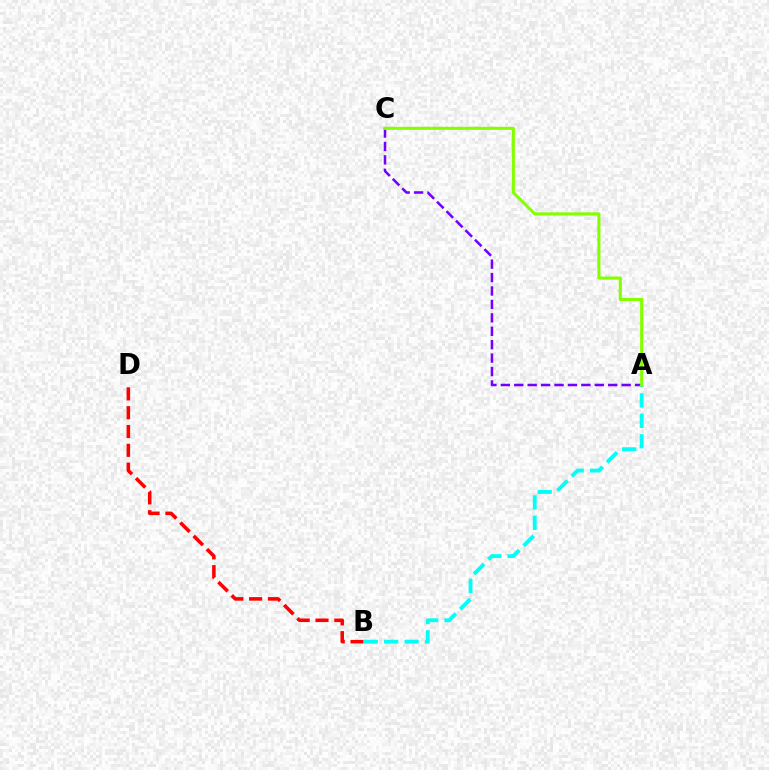{('A', 'C'): [{'color': '#7200ff', 'line_style': 'dashed', 'thickness': 1.82}, {'color': '#84ff00', 'line_style': 'solid', 'thickness': 2.21}], ('B', 'D'): [{'color': '#ff0000', 'line_style': 'dashed', 'thickness': 2.56}], ('A', 'B'): [{'color': '#00fff6', 'line_style': 'dashed', 'thickness': 2.78}]}